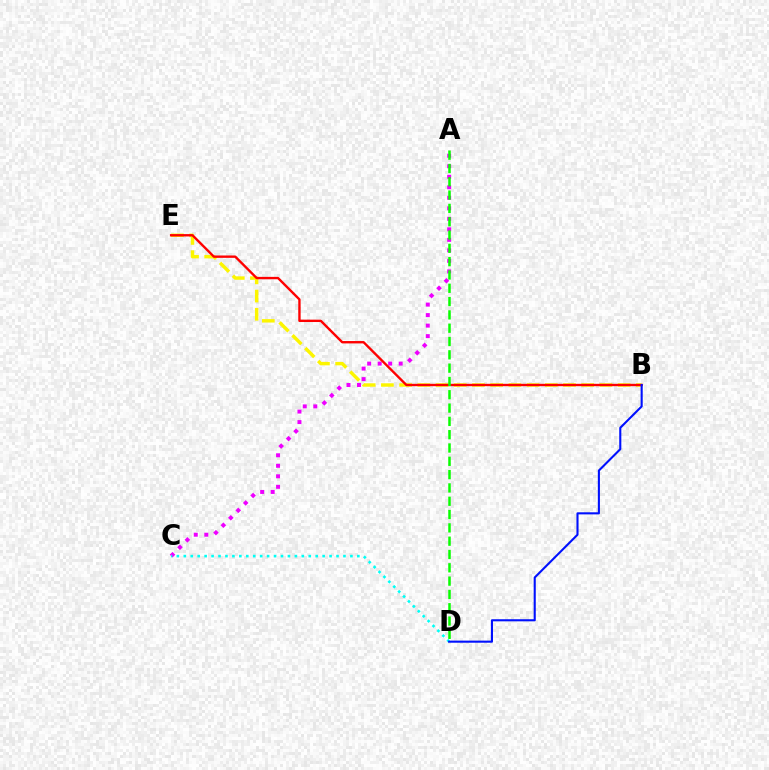{('B', 'E'): [{'color': '#fcf500', 'line_style': 'dashed', 'thickness': 2.47}, {'color': '#ff0000', 'line_style': 'solid', 'thickness': 1.71}], ('A', 'C'): [{'color': '#ee00ff', 'line_style': 'dotted', 'thickness': 2.86}], ('C', 'D'): [{'color': '#00fff6', 'line_style': 'dotted', 'thickness': 1.89}], ('B', 'D'): [{'color': '#0010ff', 'line_style': 'solid', 'thickness': 1.51}], ('A', 'D'): [{'color': '#08ff00', 'line_style': 'dashed', 'thickness': 1.81}]}